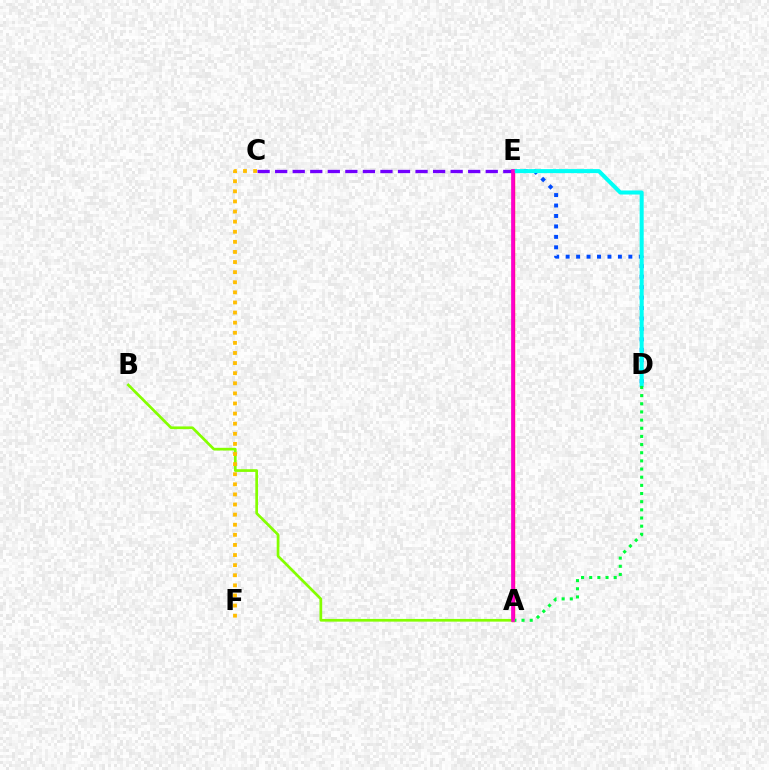{('D', 'E'): [{'color': '#004bff', 'line_style': 'dotted', 'thickness': 2.84}, {'color': '#00fff6', 'line_style': 'solid', 'thickness': 2.91}], ('A', 'E'): [{'color': '#ff0000', 'line_style': 'solid', 'thickness': 2.4}, {'color': '#ff00cf', 'line_style': 'solid', 'thickness': 2.61}], ('C', 'E'): [{'color': '#7200ff', 'line_style': 'dashed', 'thickness': 2.38}], ('A', 'D'): [{'color': '#00ff39', 'line_style': 'dotted', 'thickness': 2.22}], ('A', 'B'): [{'color': '#84ff00', 'line_style': 'solid', 'thickness': 1.95}], ('C', 'F'): [{'color': '#ffbd00', 'line_style': 'dotted', 'thickness': 2.75}]}